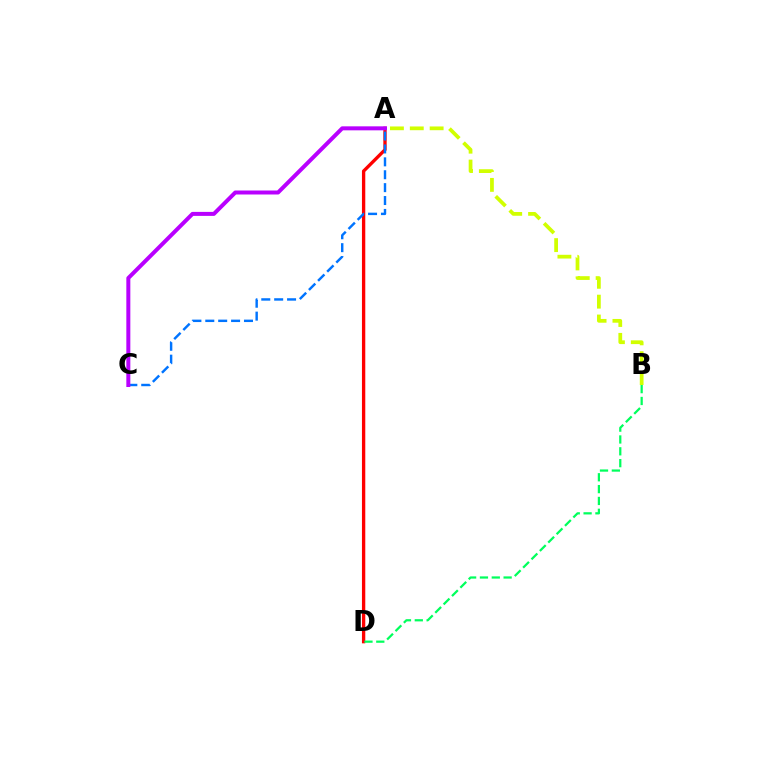{('A', 'D'): [{'color': '#ff0000', 'line_style': 'solid', 'thickness': 2.4}], ('A', 'B'): [{'color': '#d1ff00', 'line_style': 'dashed', 'thickness': 2.7}], ('A', 'C'): [{'color': '#0074ff', 'line_style': 'dashed', 'thickness': 1.75}, {'color': '#b900ff', 'line_style': 'solid', 'thickness': 2.88}], ('B', 'D'): [{'color': '#00ff5c', 'line_style': 'dashed', 'thickness': 1.61}]}